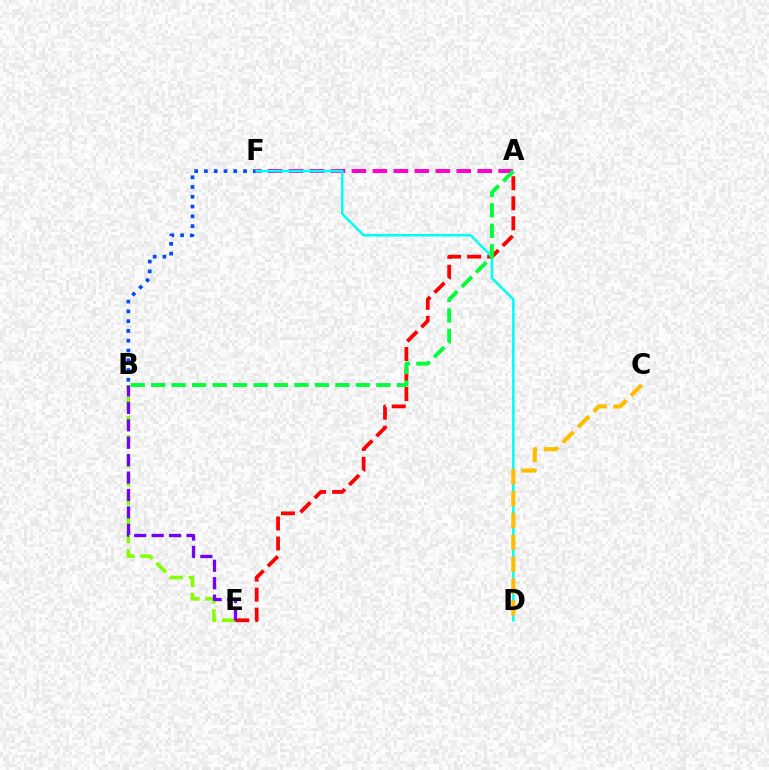{('B', 'E'): [{'color': '#84ff00', 'line_style': 'dashed', 'thickness': 2.59}, {'color': '#7200ff', 'line_style': 'dashed', 'thickness': 2.37}], ('B', 'F'): [{'color': '#004bff', 'line_style': 'dotted', 'thickness': 2.66}], ('A', 'E'): [{'color': '#ff0000', 'line_style': 'dashed', 'thickness': 2.72}], ('A', 'F'): [{'color': '#ff00cf', 'line_style': 'dashed', 'thickness': 2.85}], ('D', 'F'): [{'color': '#00fff6', 'line_style': 'solid', 'thickness': 1.81}], ('A', 'B'): [{'color': '#00ff39', 'line_style': 'dashed', 'thickness': 2.78}], ('C', 'D'): [{'color': '#ffbd00', 'line_style': 'dashed', 'thickness': 2.97}]}